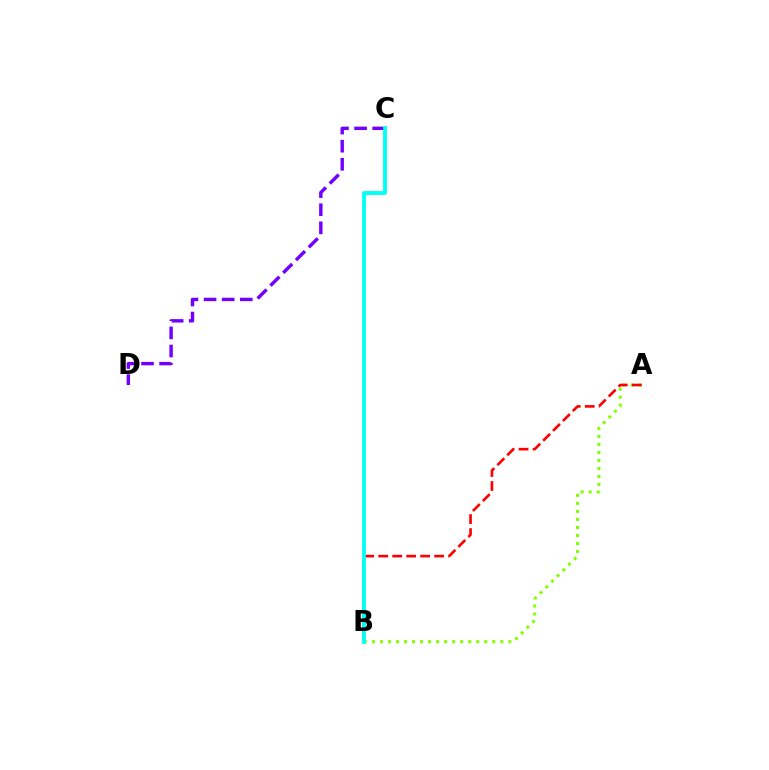{('A', 'B'): [{'color': '#84ff00', 'line_style': 'dotted', 'thickness': 2.18}, {'color': '#ff0000', 'line_style': 'dashed', 'thickness': 1.9}], ('C', 'D'): [{'color': '#7200ff', 'line_style': 'dashed', 'thickness': 2.46}], ('B', 'C'): [{'color': '#00fff6', 'line_style': 'solid', 'thickness': 2.73}]}